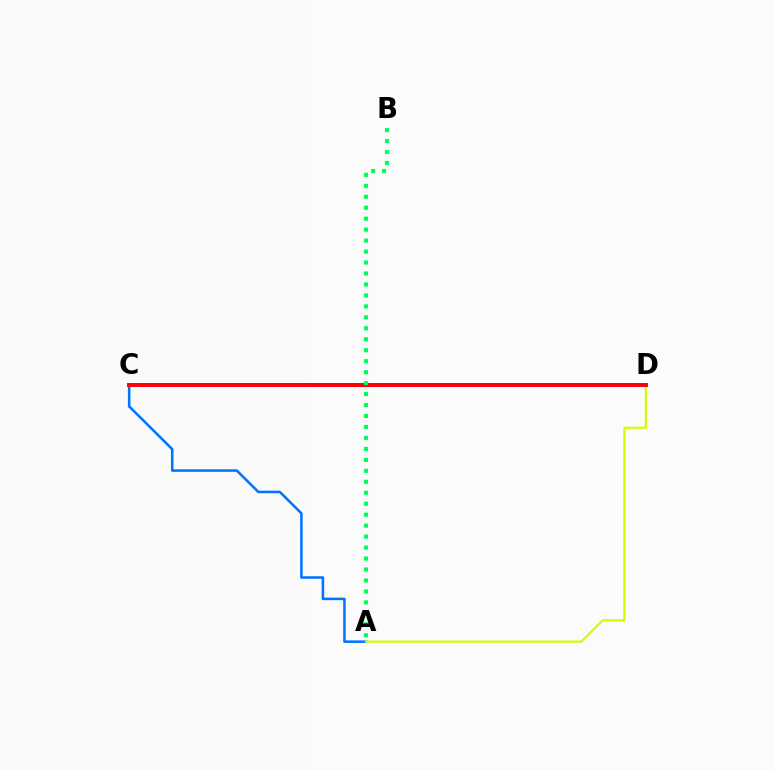{('A', 'C'): [{'color': '#0074ff', 'line_style': 'solid', 'thickness': 1.83}], ('A', 'D'): [{'color': '#d1ff00', 'line_style': 'solid', 'thickness': 1.55}], ('C', 'D'): [{'color': '#b900ff', 'line_style': 'solid', 'thickness': 2.67}, {'color': '#ff0000', 'line_style': 'solid', 'thickness': 2.76}], ('A', 'B'): [{'color': '#00ff5c', 'line_style': 'dotted', 'thickness': 2.98}]}